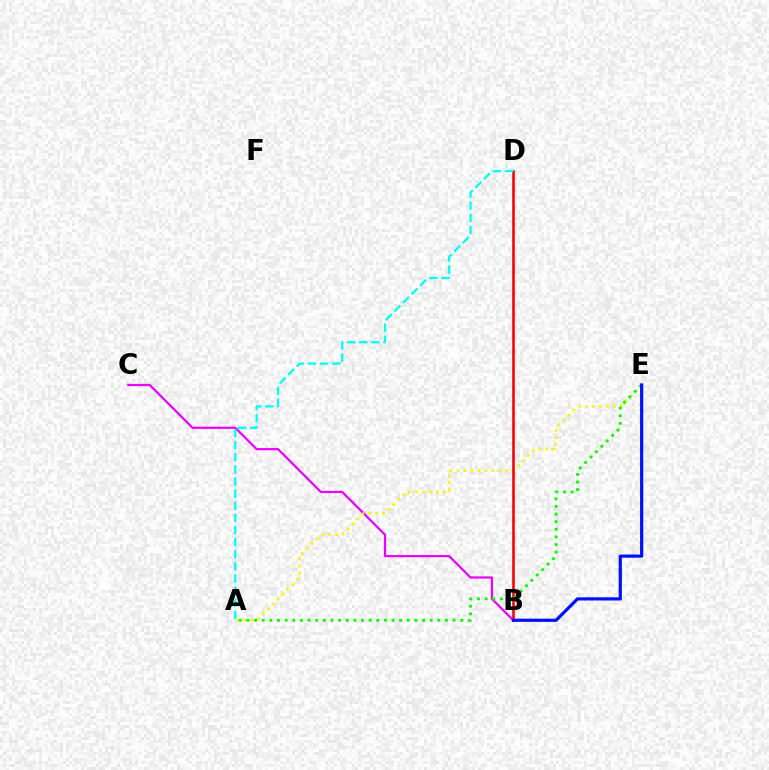{('B', 'C'): [{'color': '#ee00ff', 'line_style': 'solid', 'thickness': 1.6}], ('A', 'E'): [{'color': '#fcf500', 'line_style': 'dotted', 'thickness': 1.9}, {'color': '#08ff00', 'line_style': 'dotted', 'thickness': 2.07}], ('B', 'D'): [{'color': '#ff0000', 'line_style': 'solid', 'thickness': 1.87}], ('B', 'E'): [{'color': '#0010ff', 'line_style': 'solid', 'thickness': 2.3}], ('A', 'D'): [{'color': '#00fff6', 'line_style': 'dashed', 'thickness': 1.65}]}